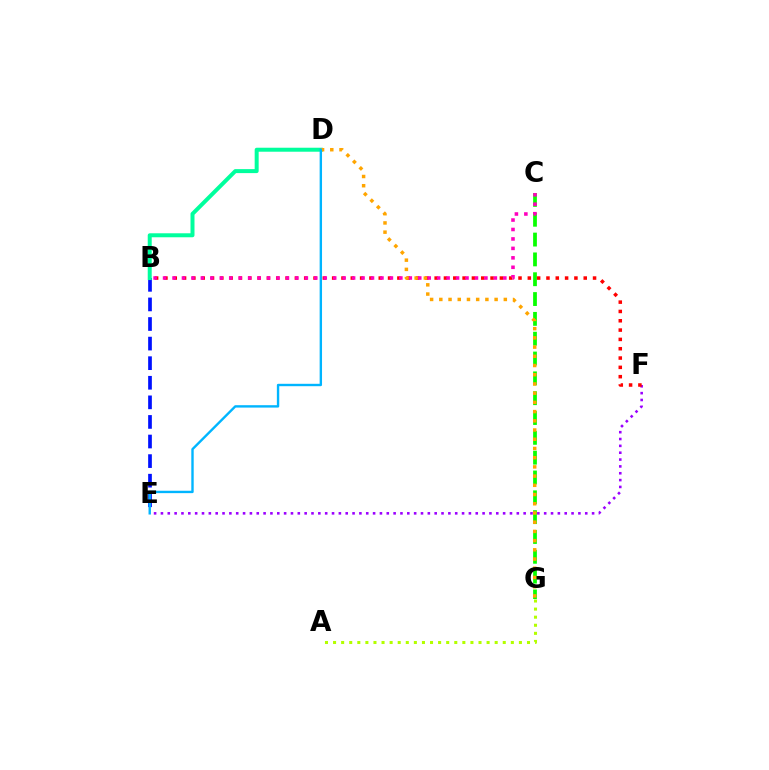{('B', 'E'): [{'color': '#0010ff', 'line_style': 'dashed', 'thickness': 2.66}], ('E', 'F'): [{'color': '#9b00ff', 'line_style': 'dotted', 'thickness': 1.86}], ('C', 'G'): [{'color': '#08ff00', 'line_style': 'dashed', 'thickness': 2.69}], ('B', 'D'): [{'color': '#00ff9d', 'line_style': 'solid', 'thickness': 2.87}], ('B', 'F'): [{'color': '#ff0000', 'line_style': 'dotted', 'thickness': 2.53}], ('B', 'C'): [{'color': '#ff00bd', 'line_style': 'dotted', 'thickness': 2.57}], ('A', 'G'): [{'color': '#b3ff00', 'line_style': 'dotted', 'thickness': 2.2}], ('D', 'G'): [{'color': '#ffa500', 'line_style': 'dotted', 'thickness': 2.5}], ('D', 'E'): [{'color': '#00b5ff', 'line_style': 'solid', 'thickness': 1.72}]}